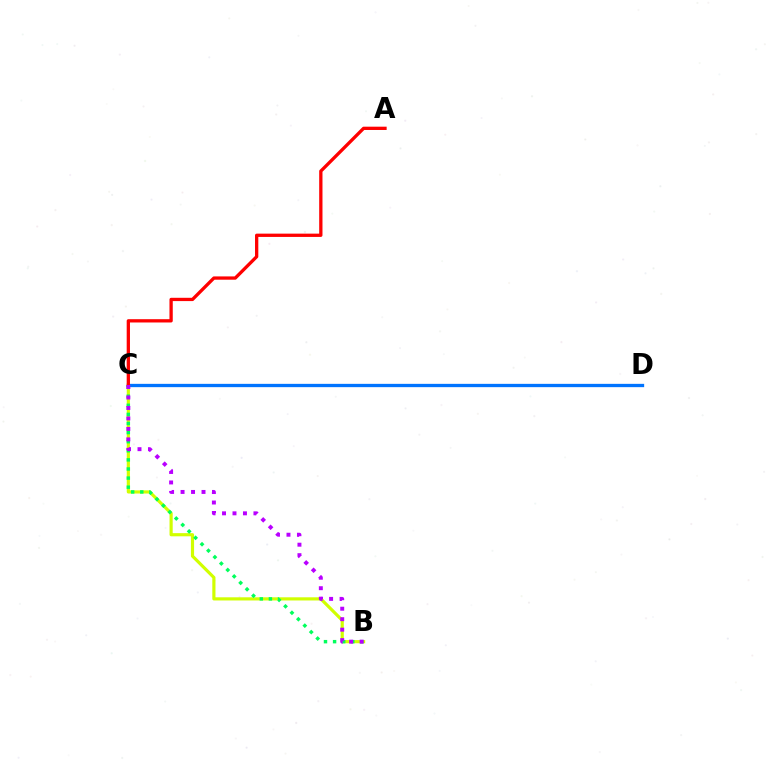{('C', 'D'): [{'color': '#0074ff', 'line_style': 'solid', 'thickness': 2.38}], ('B', 'C'): [{'color': '#d1ff00', 'line_style': 'solid', 'thickness': 2.28}, {'color': '#00ff5c', 'line_style': 'dotted', 'thickness': 2.47}, {'color': '#b900ff', 'line_style': 'dotted', 'thickness': 2.85}], ('A', 'C'): [{'color': '#ff0000', 'line_style': 'solid', 'thickness': 2.37}]}